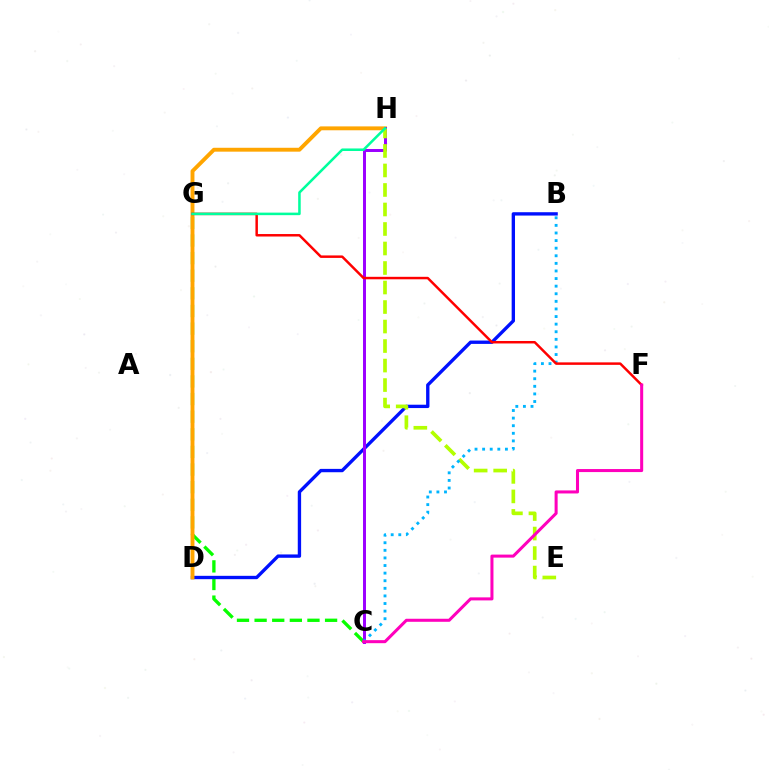{('C', 'G'): [{'color': '#08ff00', 'line_style': 'dashed', 'thickness': 2.39}], ('B', 'D'): [{'color': '#0010ff', 'line_style': 'solid', 'thickness': 2.41}], ('D', 'H'): [{'color': '#ffa500', 'line_style': 'solid', 'thickness': 2.8}], ('C', 'H'): [{'color': '#9b00ff', 'line_style': 'solid', 'thickness': 2.14}], ('E', 'H'): [{'color': '#b3ff00', 'line_style': 'dashed', 'thickness': 2.65}], ('B', 'C'): [{'color': '#00b5ff', 'line_style': 'dotted', 'thickness': 2.06}], ('F', 'G'): [{'color': '#ff0000', 'line_style': 'solid', 'thickness': 1.78}], ('G', 'H'): [{'color': '#00ff9d', 'line_style': 'solid', 'thickness': 1.83}], ('C', 'F'): [{'color': '#ff00bd', 'line_style': 'solid', 'thickness': 2.19}]}